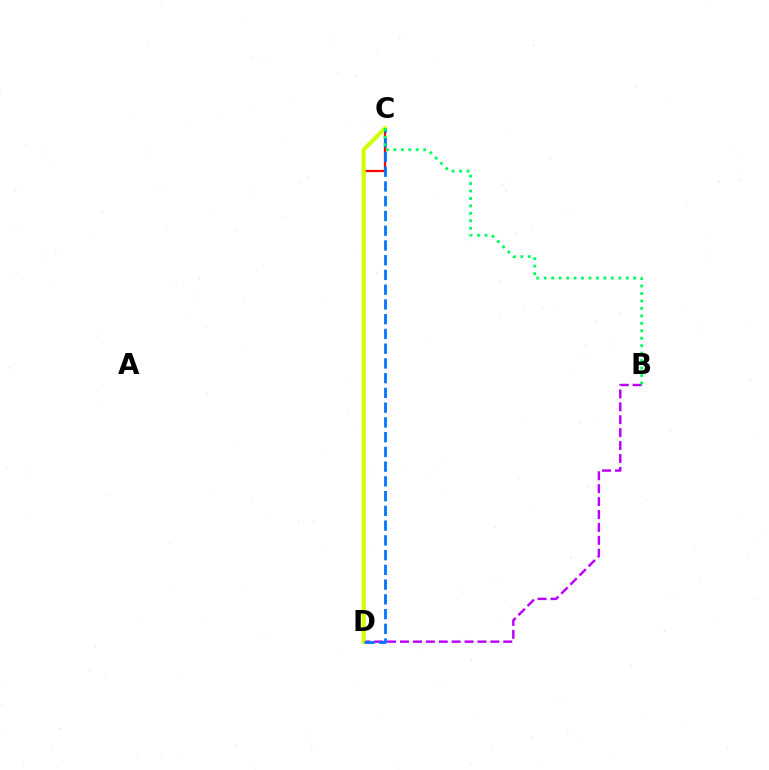{('C', 'D'): [{'color': '#ff0000', 'line_style': 'solid', 'thickness': 1.62}, {'color': '#d1ff00', 'line_style': 'solid', 'thickness': 2.92}, {'color': '#0074ff', 'line_style': 'dashed', 'thickness': 2.0}], ('B', 'D'): [{'color': '#b900ff', 'line_style': 'dashed', 'thickness': 1.75}], ('B', 'C'): [{'color': '#00ff5c', 'line_style': 'dotted', 'thickness': 2.03}]}